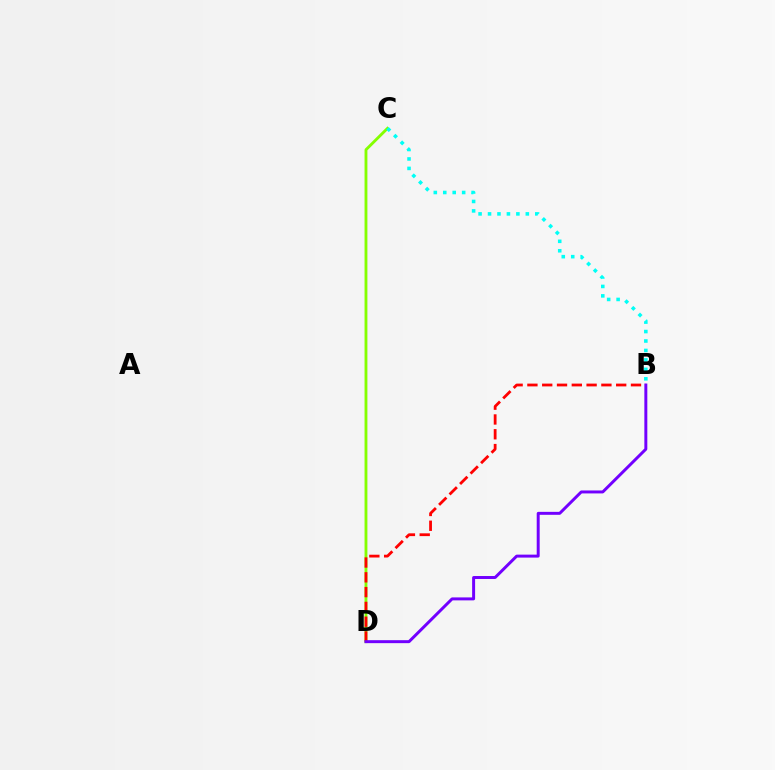{('C', 'D'): [{'color': '#84ff00', 'line_style': 'solid', 'thickness': 2.05}], ('B', 'D'): [{'color': '#ff0000', 'line_style': 'dashed', 'thickness': 2.01}, {'color': '#7200ff', 'line_style': 'solid', 'thickness': 2.13}], ('B', 'C'): [{'color': '#00fff6', 'line_style': 'dotted', 'thickness': 2.57}]}